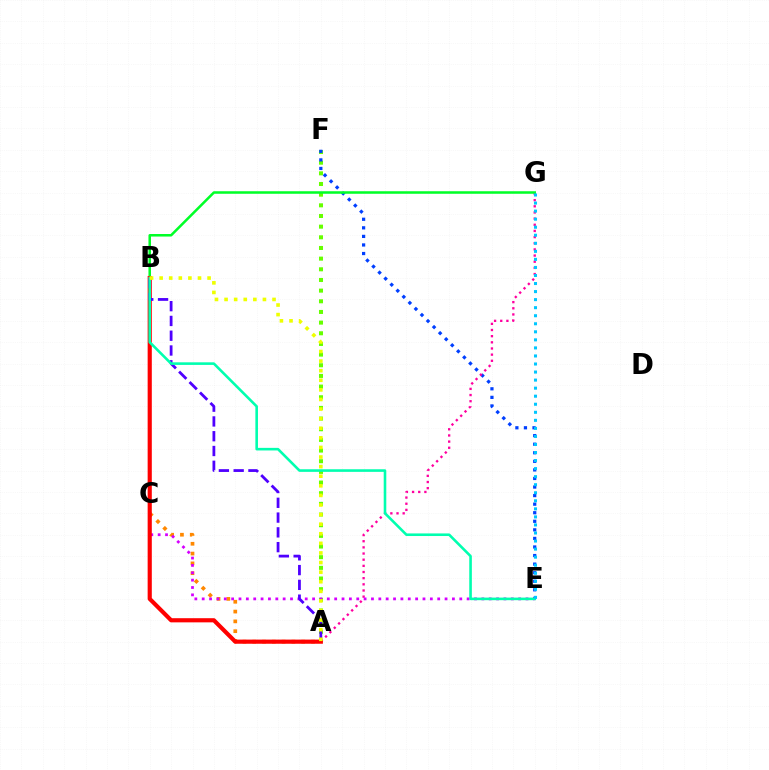{('A', 'F'): [{'color': '#66ff00', 'line_style': 'dotted', 'thickness': 2.9}], ('E', 'F'): [{'color': '#003fff', 'line_style': 'dotted', 'thickness': 2.33}], ('A', 'G'): [{'color': '#ff00a0', 'line_style': 'dotted', 'thickness': 1.67}], ('A', 'C'): [{'color': '#ff8800', 'line_style': 'dotted', 'thickness': 2.66}], ('C', 'E'): [{'color': '#d600ff', 'line_style': 'dotted', 'thickness': 2.0}], ('B', 'G'): [{'color': '#00ff27', 'line_style': 'solid', 'thickness': 1.82}], ('A', 'B'): [{'color': '#ff0000', 'line_style': 'solid', 'thickness': 2.99}, {'color': '#4f00ff', 'line_style': 'dashed', 'thickness': 2.01}, {'color': '#eeff00', 'line_style': 'dotted', 'thickness': 2.61}], ('B', 'E'): [{'color': '#00ffaf', 'line_style': 'solid', 'thickness': 1.87}], ('E', 'G'): [{'color': '#00c7ff', 'line_style': 'dotted', 'thickness': 2.19}]}